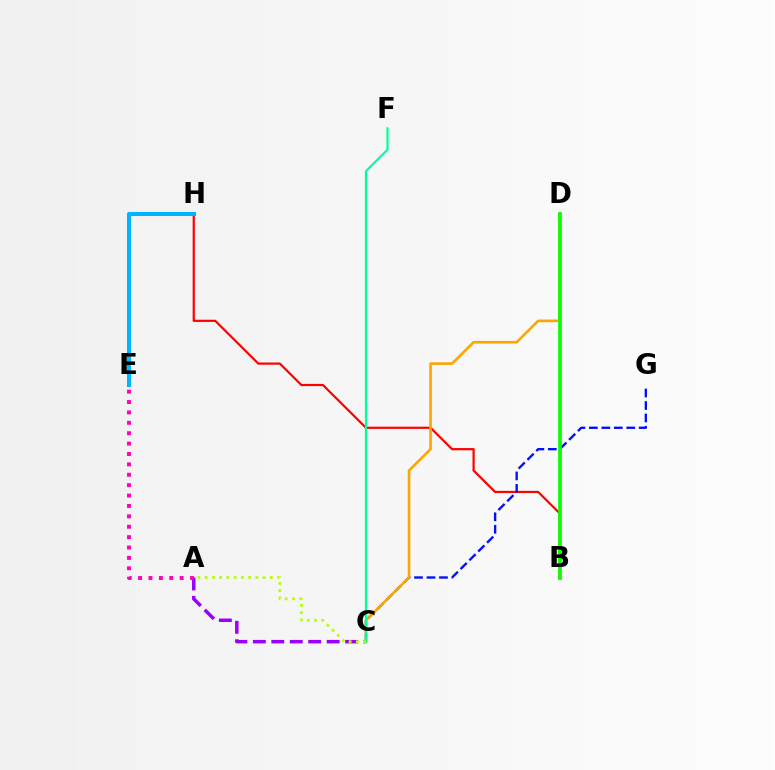{('B', 'H'): [{'color': '#ff0000', 'line_style': 'solid', 'thickness': 1.58}], ('C', 'G'): [{'color': '#0010ff', 'line_style': 'dashed', 'thickness': 1.69}], ('A', 'C'): [{'color': '#9b00ff', 'line_style': 'dashed', 'thickness': 2.51}, {'color': '#b3ff00', 'line_style': 'dotted', 'thickness': 1.97}], ('E', 'H'): [{'color': '#00b5ff', 'line_style': 'solid', 'thickness': 2.91}], ('C', 'D'): [{'color': '#ffa500', 'line_style': 'solid', 'thickness': 1.89}], ('C', 'F'): [{'color': '#00ff9d', 'line_style': 'solid', 'thickness': 1.57}], ('B', 'D'): [{'color': '#08ff00', 'line_style': 'solid', 'thickness': 2.67}], ('A', 'E'): [{'color': '#ff00bd', 'line_style': 'dotted', 'thickness': 2.82}]}